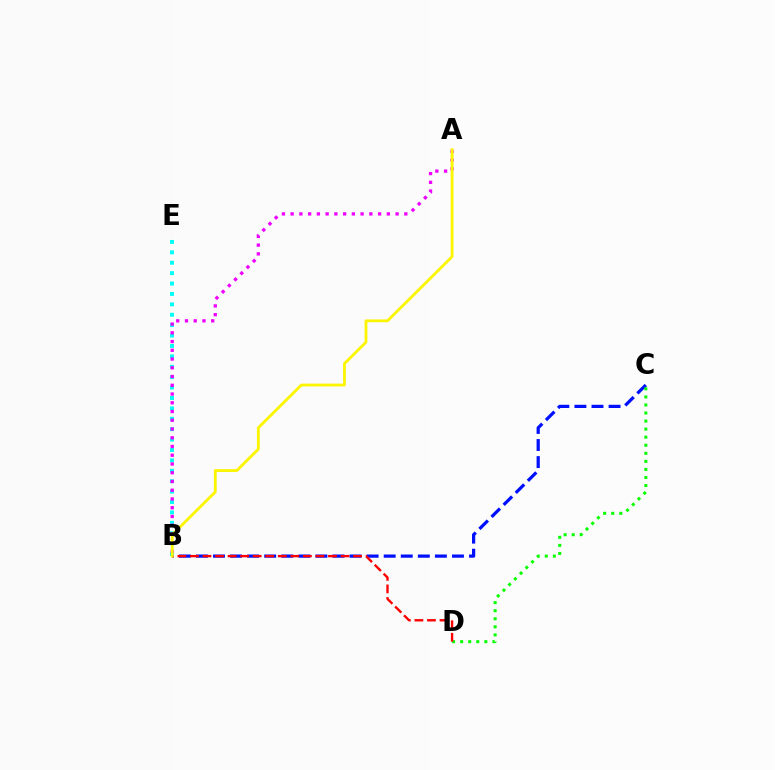{('B', 'C'): [{'color': '#0010ff', 'line_style': 'dashed', 'thickness': 2.32}], ('B', 'E'): [{'color': '#00fff6', 'line_style': 'dotted', 'thickness': 2.83}], ('C', 'D'): [{'color': '#08ff00', 'line_style': 'dotted', 'thickness': 2.19}], ('A', 'B'): [{'color': '#ee00ff', 'line_style': 'dotted', 'thickness': 2.38}, {'color': '#fcf500', 'line_style': 'solid', 'thickness': 2.02}], ('B', 'D'): [{'color': '#ff0000', 'line_style': 'dashed', 'thickness': 1.7}]}